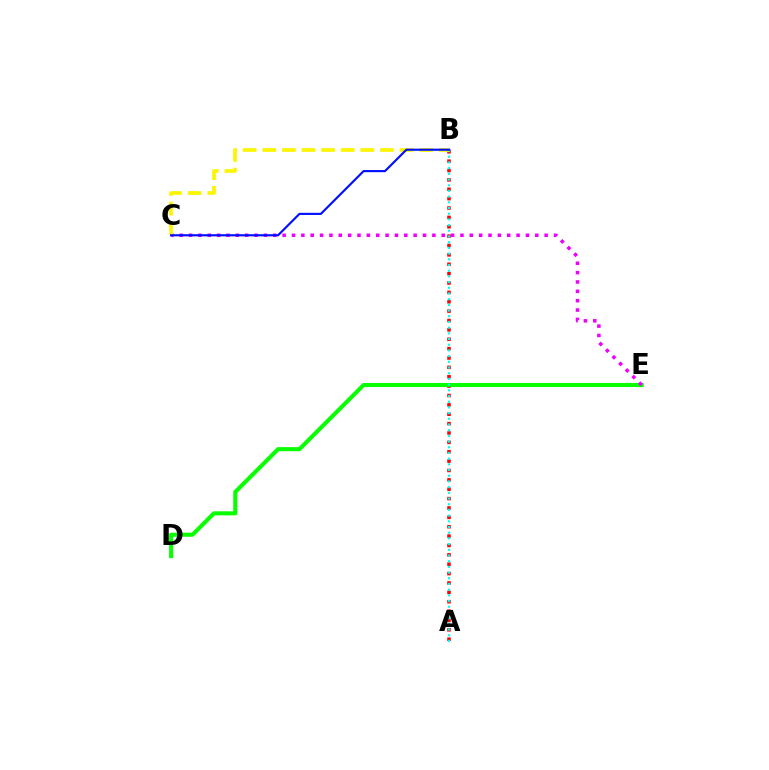{('A', 'B'): [{'color': '#ff0000', 'line_style': 'dotted', 'thickness': 2.55}, {'color': '#00fff6', 'line_style': 'dotted', 'thickness': 1.55}], ('D', 'E'): [{'color': '#08ff00', 'line_style': 'solid', 'thickness': 2.93}], ('C', 'E'): [{'color': '#ee00ff', 'line_style': 'dotted', 'thickness': 2.54}], ('B', 'C'): [{'color': '#fcf500', 'line_style': 'dashed', 'thickness': 2.66}, {'color': '#0010ff', 'line_style': 'solid', 'thickness': 1.54}]}